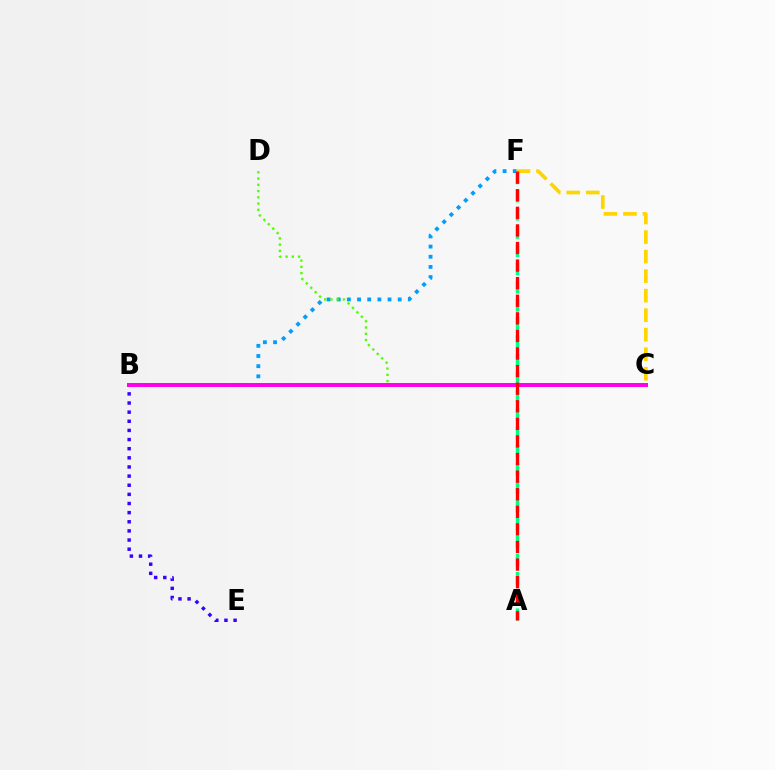{('B', 'F'): [{'color': '#009eff', 'line_style': 'dotted', 'thickness': 2.76}], ('A', 'F'): [{'color': '#00ff86', 'line_style': 'dashed', 'thickness': 2.47}, {'color': '#ff0000', 'line_style': 'dashed', 'thickness': 2.39}], ('C', 'D'): [{'color': '#4fff00', 'line_style': 'dotted', 'thickness': 1.7}], ('B', 'E'): [{'color': '#3700ff', 'line_style': 'dotted', 'thickness': 2.48}], ('B', 'C'): [{'color': '#ff00ed', 'line_style': 'solid', 'thickness': 2.86}], ('C', 'F'): [{'color': '#ffd500', 'line_style': 'dashed', 'thickness': 2.65}]}